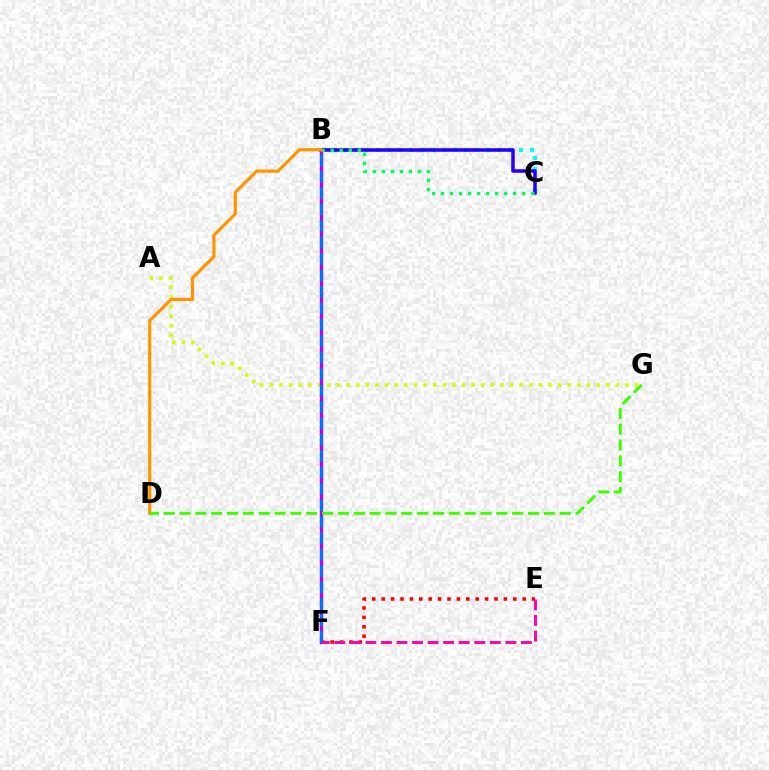{('A', 'G'): [{'color': '#d1ff00', 'line_style': 'dotted', 'thickness': 2.61}], ('E', 'F'): [{'color': '#ff0000', 'line_style': 'dotted', 'thickness': 2.55}, {'color': '#ff00ac', 'line_style': 'dashed', 'thickness': 2.11}], ('B', 'C'): [{'color': '#00fff6', 'line_style': 'dotted', 'thickness': 2.98}, {'color': '#2500ff', 'line_style': 'solid', 'thickness': 2.54}, {'color': '#00ff5c', 'line_style': 'dotted', 'thickness': 2.45}], ('B', 'F'): [{'color': '#b900ff', 'line_style': 'solid', 'thickness': 2.43}, {'color': '#0074ff', 'line_style': 'dashed', 'thickness': 2.23}], ('B', 'D'): [{'color': '#ff9400', 'line_style': 'solid', 'thickness': 2.28}], ('D', 'G'): [{'color': '#3dff00', 'line_style': 'dashed', 'thickness': 2.15}]}